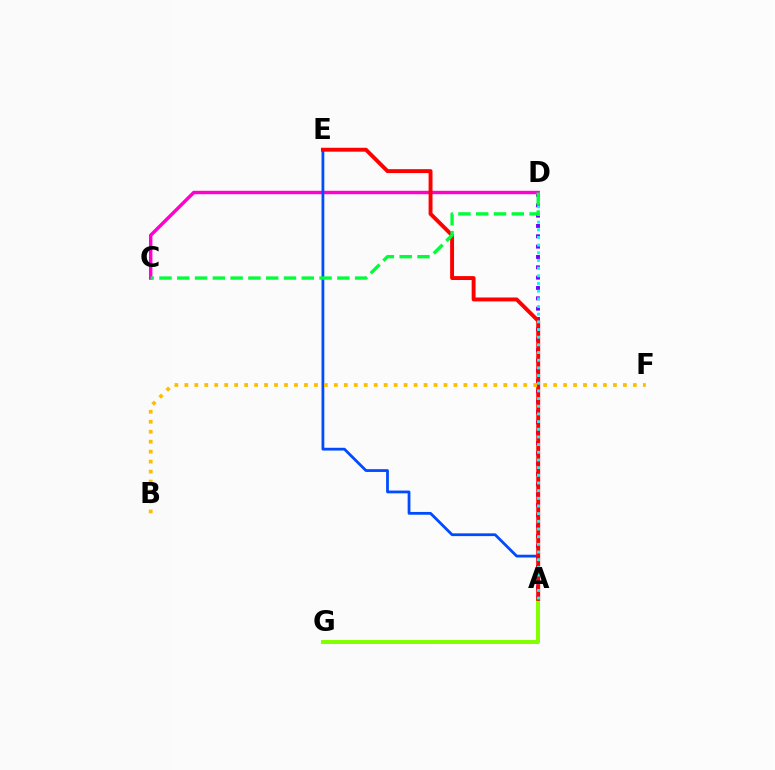{('A', 'D'): [{'color': '#7200ff', 'line_style': 'dotted', 'thickness': 2.81}, {'color': '#00fff6', 'line_style': 'dotted', 'thickness': 2.08}], ('C', 'D'): [{'color': '#ff00cf', 'line_style': 'solid', 'thickness': 2.47}, {'color': '#00ff39', 'line_style': 'dashed', 'thickness': 2.42}], ('A', 'G'): [{'color': '#84ff00', 'line_style': 'solid', 'thickness': 2.9}], ('A', 'E'): [{'color': '#004bff', 'line_style': 'solid', 'thickness': 2.0}, {'color': '#ff0000', 'line_style': 'solid', 'thickness': 2.81}], ('B', 'F'): [{'color': '#ffbd00', 'line_style': 'dotted', 'thickness': 2.71}]}